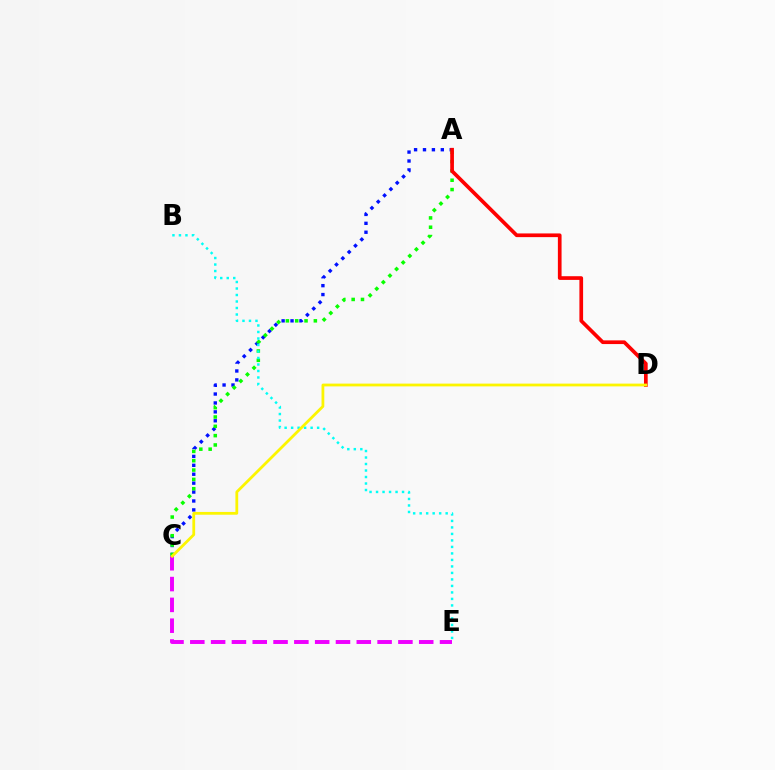{('A', 'C'): [{'color': '#0010ff', 'line_style': 'dotted', 'thickness': 2.42}, {'color': '#08ff00', 'line_style': 'dotted', 'thickness': 2.53}], ('C', 'E'): [{'color': '#ee00ff', 'line_style': 'dashed', 'thickness': 2.83}], ('A', 'D'): [{'color': '#ff0000', 'line_style': 'solid', 'thickness': 2.66}], ('B', 'E'): [{'color': '#00fff6', 'line_style': 'dotted', 'thickness': 1.77}], ('C', 'D'): [{'color': '#fcf500', 'line_style': 'solid', 'thickness': 2.0}]}